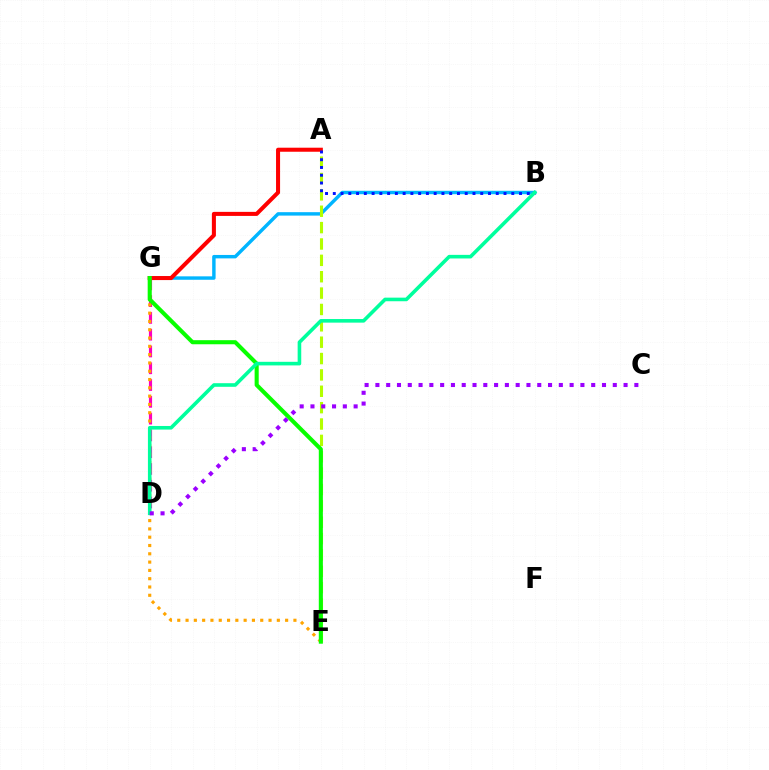{('D', 'G'): [{'color': '#ff00bd', 'line_style': 'dashed', 'thickness': 2.28}], ('B', 'G'): [{'color': '#00b5ff', 'line_style': 'solid', 'thickness': 2.47}], ('A', 'E'): [{'color': '#b3ff00', 'line_style': 'dashed', 'thickness': 2.22}], ('A', 'G'): [{'color': '#ff0000', 'line_style': 'solid', 'thickness': 2.91}], ('E', 'G'): [{'color': '#ffa500', 'line_style': 'dotted', 'thickness': 2.25}, {'color': '#08ff00', 'line_style': 'solid', 'thickness': 2.94}], ('A', 'B'): [{'color': '#0010ff', 'line_style': 'dotted', 'thickness': 2.11}], ('B', 'D'): [{'color': '#00ff9d', 'line_style': 'solid', 'thickness': 2.59}], ('C', 'D'): [{'color': '#9b00ff', 'line_style': 'dotted', 'thickness': 2.93}]}